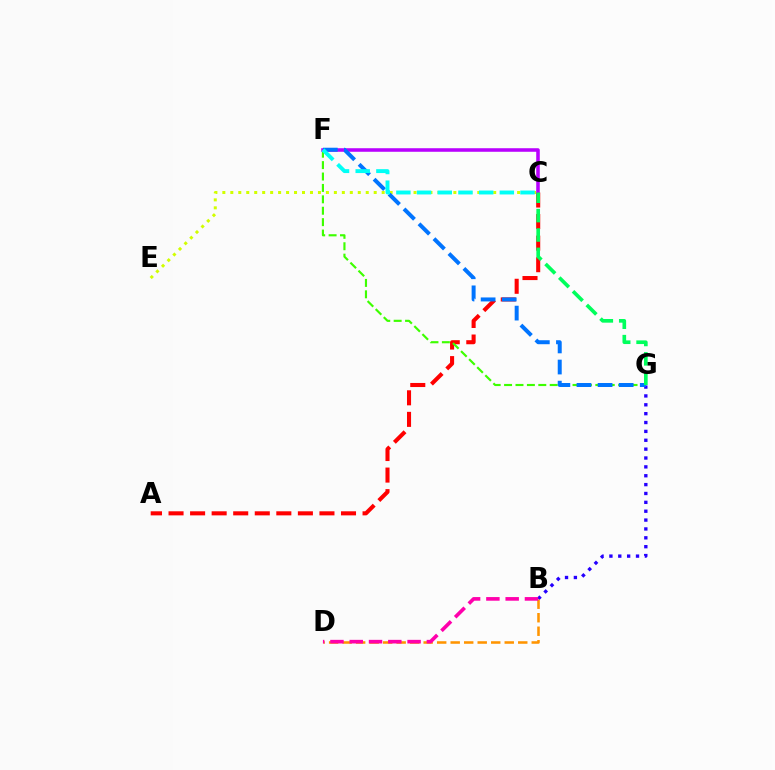{('A', 'C'): [{'color': '#ff0000', 'line_style': 'dashed', 'thickness': 2.93}], ('B', 'G'): [{'color': '#2500ff', 'line_style': 'dotted', 'thickness': 2.41}], ('C', 'E'): [{'color': '#d1ff00', 'line_style': 'dotted', 'thickness': 2.16}], ('F', 'G'): [{'color': '#3dff00', 'line_style': 'dashed', 'thickness': 1.55}, {'color': '#0074ff', 'line_style': 'dashed', 'thickness': 2.87}], ('B', 'D'): [{'color': '#ff9400', 'line_style': 'dashed', 'thickness': 1.84}, {'color': '#ff00ac', 'line_style': 'dashed', 'thickness': 2.62}], ('C', 'F'): [{'color': '#b900ff', 'line_style': 'solid', 'thickness': 2.55}, {'color': '#00fff6', 'line_style': 'dashed', 'thickness': 2.81}], ('C', 'G'): [{'color': '#00ff5c', 'line_style': 'dashed', 'thickness': 2.63}]}